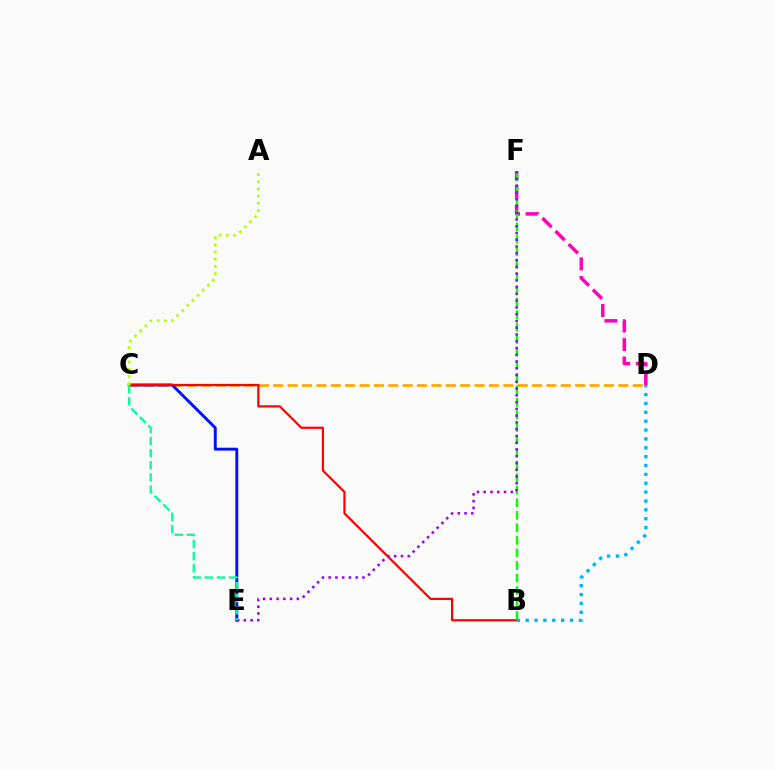{('C', 'D'): [{'color': '#ffa500', 'line_style': 'dashed', 'thickness': 1.95}], ('C', 'E'): [{'color': '#0010ff', 'line_style': 'solid', 'thickness': 2.09}, {'color': '#00ff9d', 'line_style': 'dashed', 'thickness': 1.65}], ('D', 'F'): [{'color': '#ff00bd', 'line_style': 'dashed', 'thickness': 2.52}], ('B', 'C'): [{'color': '#ff0000', 'line_style': 'solid', 'thickness': 1.59}], ('A', 'C'): [{'color': '#b3ff00', 'line_style': 'dotted', 'thickness': 1.96}], ('B', 'F'): [{'color': '#08ff00', 'line_style': 'dashed', 'thickness': 1.7}], ('E', 'F'): [{'color': '#9b00ff', 'line_style': 'dotted', 'thickness': 1.84}], ('B', 'D'): [{'color': '#00b5ff', 'line_style': 'dotted', 'thickness': 2.41}]}